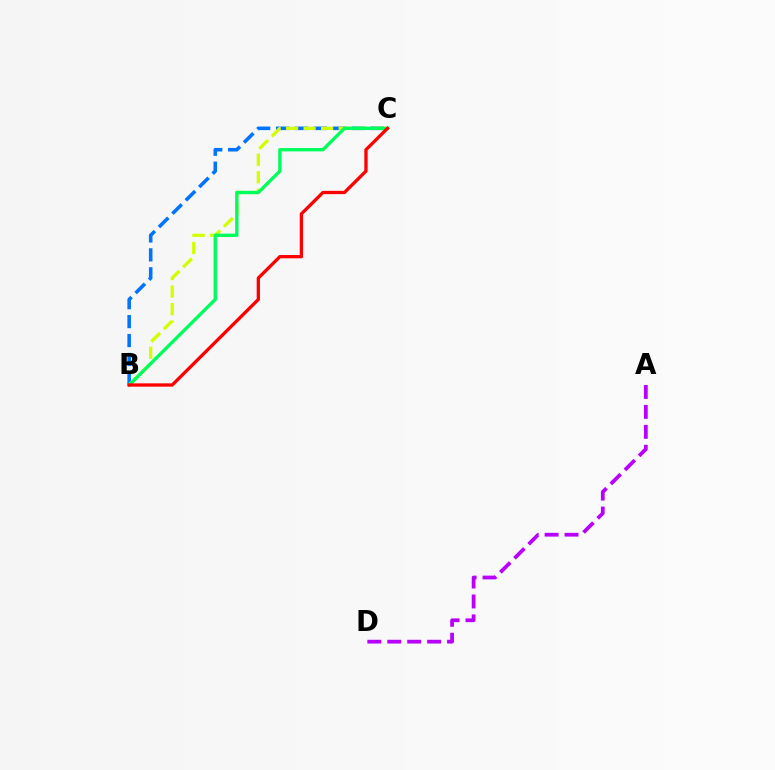{('B', 'C'): [{'color': '#0074ff', 'line_style': 'dashed', 'thickness': 2.57}, {'color': '#d1ff00', 'line_style': 'dashed', 'thickness': 2.38}, {'color': '#00ff5c', 'line_style': 'solid', 'thickness': 2.42}, {'color': '#ff0000', 'line_style': 'solid', 'thickness': 2.37}], ('A', 'D'): [{'color': '#b900ff', 'line_style': 'dashed', 'thickness': 2.71}]}